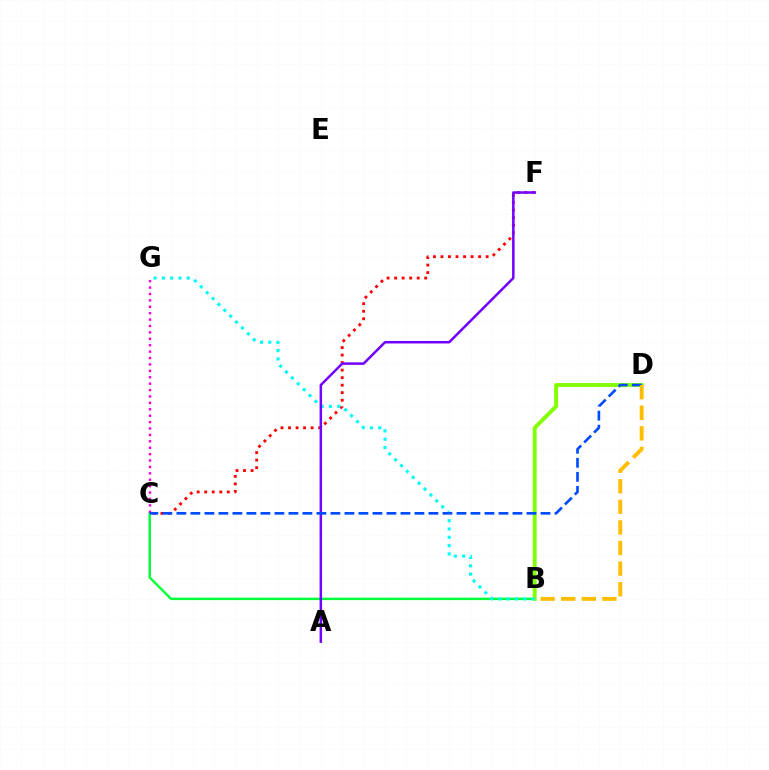{('C', 'F'): [{'color': '#ff0000', 'line_style': 'dotted', 'thickness': 2.04}], ('B', 'C'): [{'color': '#00ff39', 'line_style': 'solid', 'thickness': 1.75}], ('B', 'D'): [{'color': '#84ff00', 'line_style': 'solid', 'thickness': 2.82}, {'color': '#ffbd00', 'line_style': 'dashed', 'thickness': 2.8}], ('B', 'G'): [{'color': '#00fff6', 'line_style': 'dotted', 'thickness': 2.26}], ('C', 'G'): [{'color': '#ff00cf', 'line_style': 'dotted', 'thickness': 1.74}], ('A', 'F'): [{'color': '#7200ff', 'line_style': 'solid', 'thickness': 1.8}], ('C', 'D'): [{'color': '#004bff', 'line_style': 'dashed', 'thickness': 1.9}]}